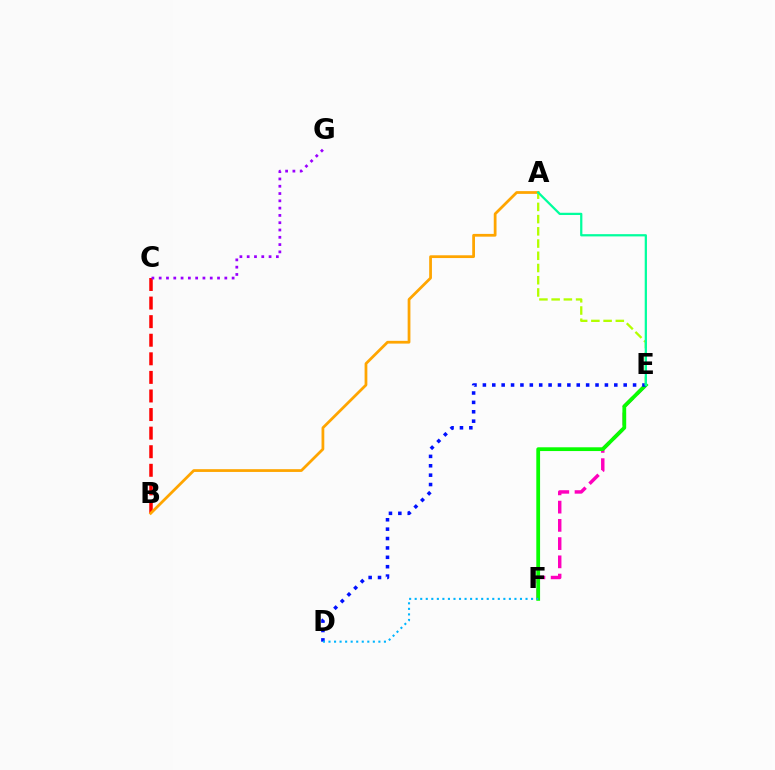{('E', 'F'): [{'color': '#ff00bd', 'line_style': 'dashed', 'thickness': 2.48}, {'color': '#08ff00', 'line_style': 'solid', 'thickness': 2.71}], ('B', 'C'): [{'color': '#ff0000', 'line_style': 'dashed', 'thickness': 2.52}], ('D', 'E'): [{'color': '#0010ff', 'line_style': 'dotted', 'thickness': 2.55}], ('A', 'B'): [{'color': '#ffa500', 'line_style': 'solid', 'thickness': 1.99}], ('D', 'F'): [{'color': '#00b5ff', 'line_style': 'dotted', 'thickness': 1.51}], ('A', 'E'): [{'color': '#b3ff00', 'line_style': 'dashed', 'thickness': 1.66}, {'color': '#00ff9d', 'line_style': 'solid', 'thickness': 1.62}], ('C', 'G'): [{'color': '#9b00ff', 'line_style': 'dotted', 'thickness': 1.98}]}